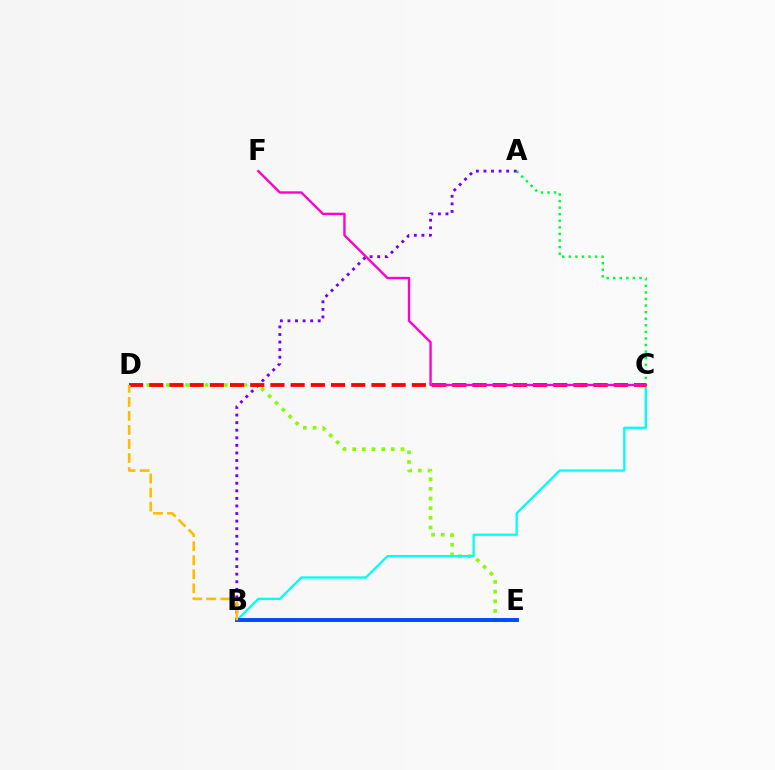{('A', 'C'): [{'color': '#00ff39', 'line_style': 'dotted', 'thickness': 1.79}], ('D', 'E'): [{'color': '#84ff00', 'line_style': 'dotted', 'thickness': 2.63}], ('A', 'B'): [{'color': '#7200ff', 'line_style': 'dotted', 'thickness': 2.06}], ('B', 'C'): [{'color': '#00fff6', 'line_style': 'solid', 'thickness': 1.66}], ('B', 'E'): [{'color': '#004bff', 'line_style': 'solid', 'thickness': 2.82}], ('C', 'D'): [{'color': '#ff0000', 'line_style': 'dashed', 'thickness': 2.74}], ('B', 'D'): [{'color': '#ffbd00', 'line_style': 'dashed', 'thickness': 1.91}], ('C', 'F'): [{'color': '#ff00cf', 'line_style': 'solid', 'thickness': 1.71}]}